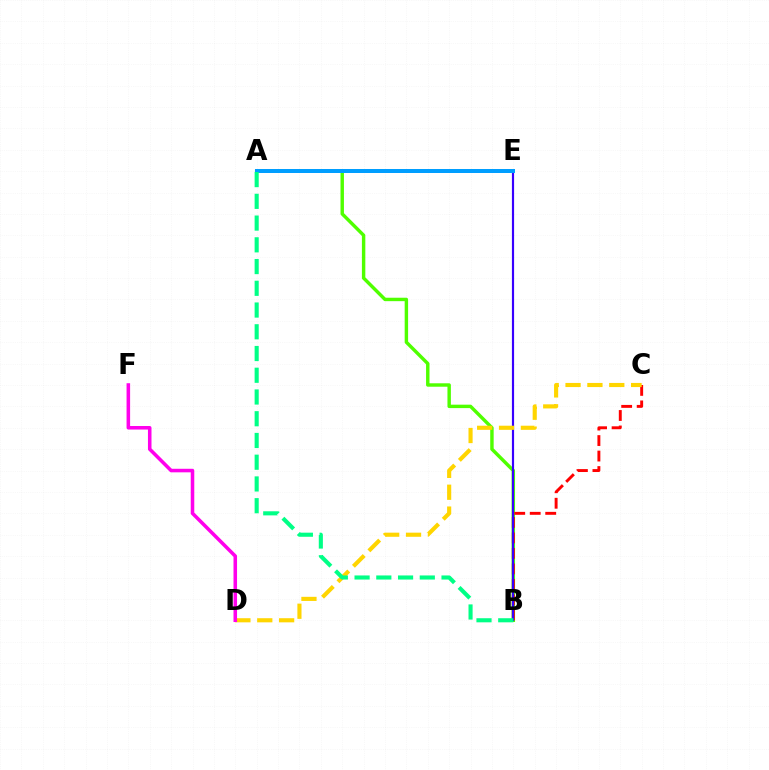{('A', 'B'): [{'color': '#4fff00', 'line_style': 'solid', 'thickness': 2.47}, {'color': '#00ff86', 'line_style': 'dashed', 'thickness': 2.95}], ('B', 'C'): [{'color': '#ff0000', 'line_style': 'dashed', 'thickness': 2.1}], ('B', 'E'): [{'color': '#3700ff', 'line_style': 'solid', 'thickness': 1.56}], ('A', 'E'): [{'color': '#009eff', 'line_style': 'solid', 'thickness': 2.87}], ('C', 'D'): [{'color': '#ffd500', 'line_style': 'dashed', 'thickness': 2.97}], ('D', 'F'): [{'color': '#ff00ed', 'line_style': 'solid', 'thickness': 2.55}]}